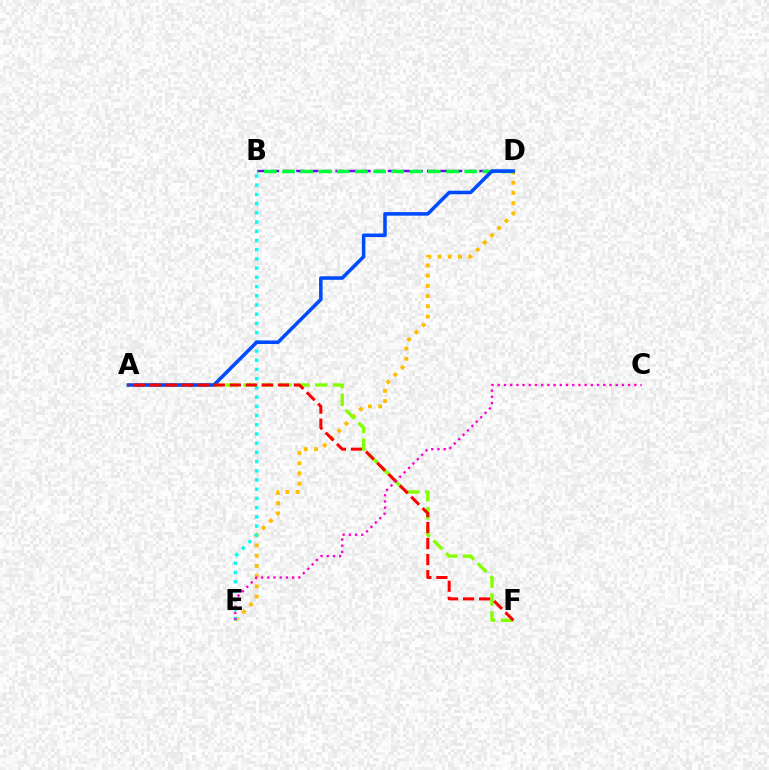{('B', 'D'): [{'color': '#7200ff', 'line_style': 'dashed', 'thickness': 1.78}, {'color': '#00ff39', 'line_style': 'dashed', 'thickness': 2.48}], ('D', 'E'): [{'color': '#ffbd00', 'line_style': 'dotted', 'thickness': 2.78}], ('A', 'F'): [{'color': '#84ff00', 'line_style': 'dashed', 'thickness': 2.43}, {'color': '#ff0000', 'line_style': 'dashed', 'thickness': 2.18}], ('B', 'E'): [{'color': '#00fff6', 'line_style': 'dotted', 'thickness': 2.5}], ('A', 'D'): [{'color': '#004bff', 'line_style': 'solid', 'thickness': 2.55}], ('C', 'E'): [{'color': '#ff00cf', 'line_style': 'dotted', 'thickness': 1.69}]}